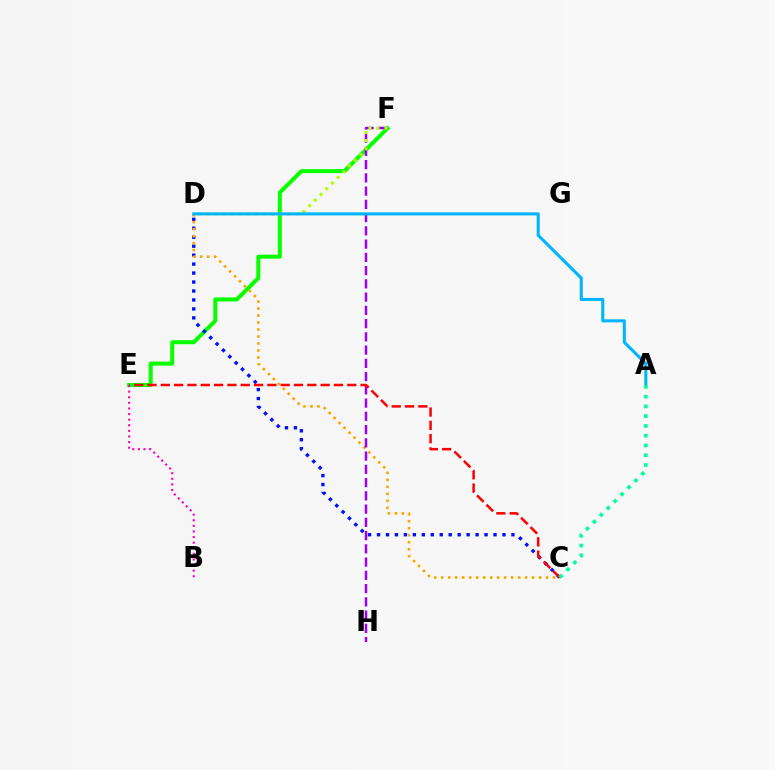{('E', 'F'): [{'color': '#08ff00', 'line_style': 'solid', 'thickness': 2.89}], ('C', 'D'): [{'color': '#0010ff', 'line_style': 'dotted', 'thickness': 2.43}, {'color': '#ffa500', 'line_style': 'dotted', 'thickness': 1.9}], ('F', 'H'): [{'color': '#9b00ff', 'line_style': 'dashed', 'thickness': 1.8}], ('C', 'E'): [{'color': '#ff0000', 'line_style': 'dashed', 'thickness': 1.81}], ('D', 'F'): [{'color': '#b3ff00', 'line_style': 'dotted', 'thickness': 2.19}], ('B', 'E'): [{'color': '#ff00bd', 'line_style': 'dotted', 'thickness': 1.52}], ('A', 'D'): [{'color': '#00b5ff', 'line_style': 'solid', 'thickness': 2.2}], ('A', 'C'): [{'color': '#00ff9d', 'line_style': 'dotted', 'thickness': 2.65}]}